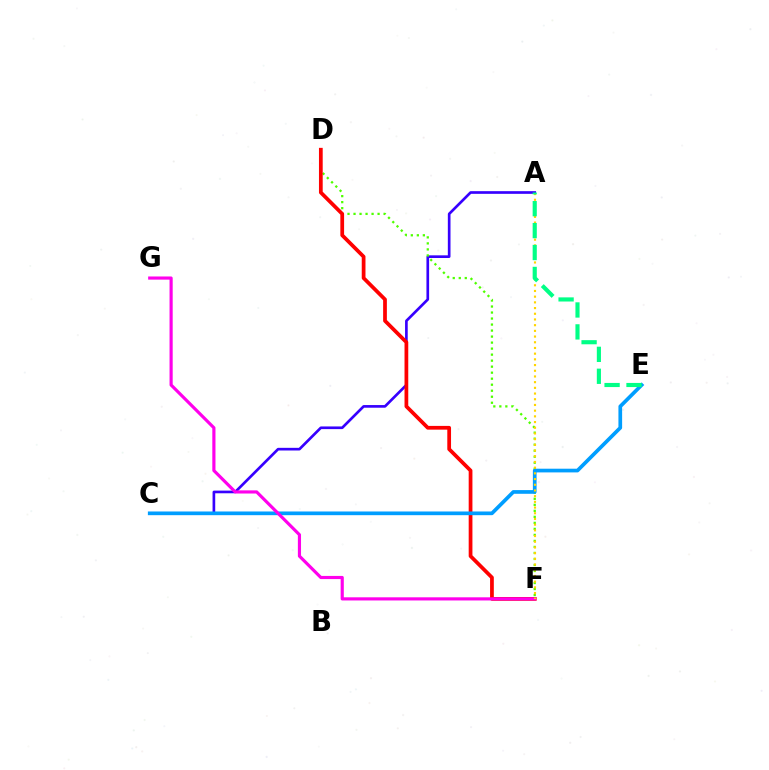{('A', 'C'): [{'color': '#3700ff', 'line_style': 'solid', 'thickness': 1.92}], ('D', 'F'): [{'color': '#4fff00', 'line_style': 'dotted', 'thickness': 1.63}, {'color': '#ff0000', 'line_style': 'solid', 'thickness': 2.69}], ('C', 'E'): [{'color': '#009eff', 'line_style': 'solid', 'thickness': 2.66}], ('F', 'G'): [{'color': '#ff00ed', 'line_style': 'solid', 'thickness': 2.27}], ('A', 'F'): [{'color': '#ffd500', 'line_style': 'dotted', 'thickness': 1.55}], ('A', 'E'): [{'color': '#00ff86', 'line_style': 'dashed', 'thickness': 2.98}]}